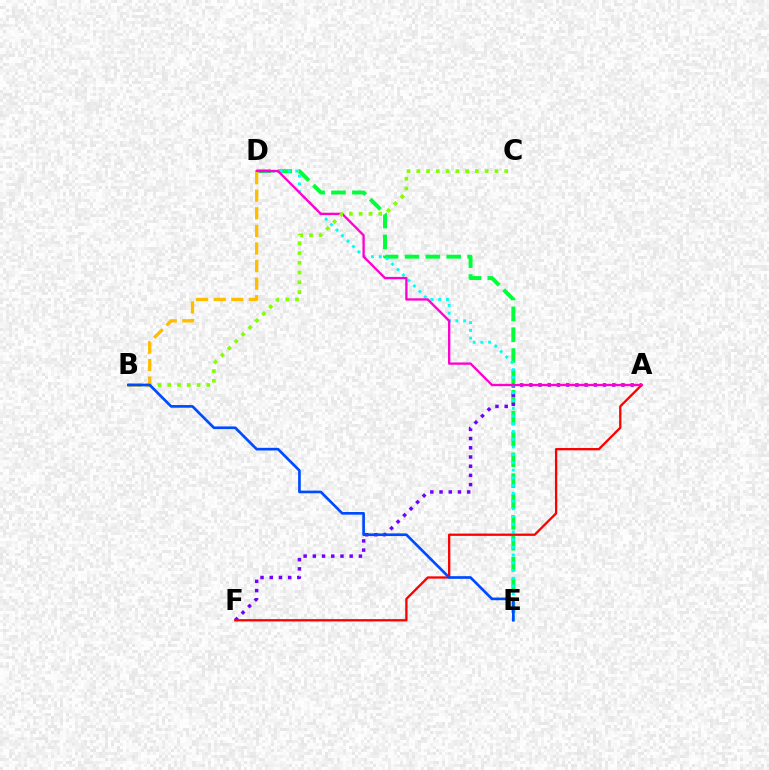{('D', 'E'): [{'color': '#00ff39', 'line_style': 'dashed', 'thickness': 2.83}, {'color': '#00fff6', 'line_style': 'dotted', 'thickness': 2.1}], ('A', 'F'): [{'color': '#7200ff', 'line_style': 'dotted', 'thickness': 2.5}, {'color': '#ff0000', 'line_style': 'solid', 'thickness': 1.66}], ('A', 'D'): [{'color': '#ff00cf', 'line_style': 'solid', 'thickness': 1.67}], ('B', 'C'): [{'color': '#84ff00', 'line_style': 'dotted', 'thickness': 2.65}], ('B', 'D'): [{'color': '#ffbd00', 'line_style': 'dashed', 'thickness': 2.39}], ('B', 'E'): [{'color': '#004bff', 'line_style': 'solid', 'thickness': 1.93}]}